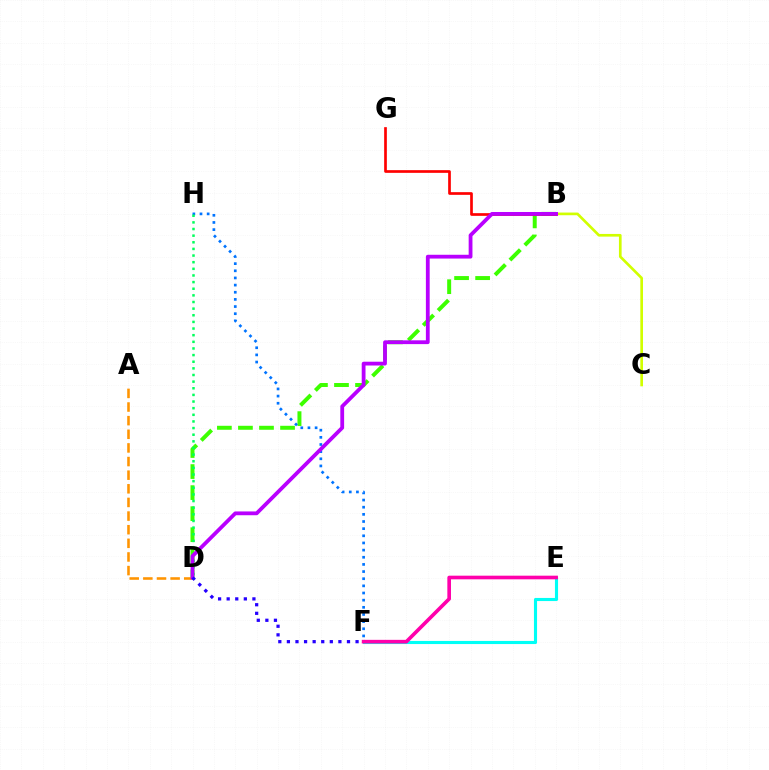{('B', 'D'): [{'color': '#3dff00', 'line_style': 'dashed', 'thickness': 2.86}, {'color': '#b900ff', 'line_style': 'solid', 'thickness': 2.73}], ('E', 'F'): [{'color': '#00fff6', 'line_style': 'solid', 'thickness': 2.24}, {'color': '#ff00ac', 'line_style': 'solid', 'thickness': 2.62}], ('B', 'C'): [{'color': '#d1ff00', 'line_style': 'solid', 'thickness': 1.92}], ('B', 'G'): [{'color': '#ff0000', 'line_style': 'solid', 'thickness': 1.94}], ('F', 'H'): [{'color': '#0074ff', 'line_style': 'dotted', 'thickness': 1.94}], ('D', 'H'): [{'color': '#00ff5c', 'line_style': 'dotted', 'thickness': 1.8}], ('A', 'D'): [{'color': '#ff9400', 'line_style': 'dashed', 'thickness': 1.85}], ('D', 'F'): [{'color': '#2500ff', 'line_style': 'dotted', 'thickness': 2.33}]}